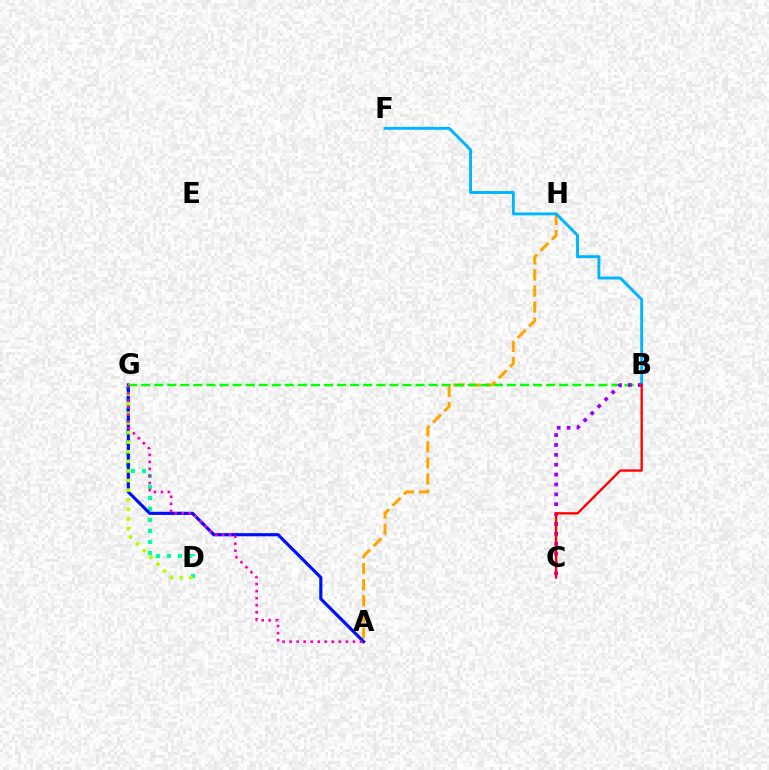{('D', 'G'): [{'color': '#00ff9d', 'line_style': 'dotted', 'thickness': 2.99}, {'color': '#b3ff00', 'line_style': 'dotted', 'thickness': 2.61}], ('A', 'H'): [{'color': '#ffa500', 'line_style': 'dashed', 'thickness': 2.18}], ('A', 'G'): [{'color': '#0010ff', 'line_style': 'solid', 'thickness': 2.28}, {'color': '#ff00bd', 'line_style': 'dotted', 'thickness': 1.91}], ('B', 'F'): [{'color': '#00b5ff', 'line_style': 'solid', 'thickness': 2.1}], ('B', 'G'): [{'color': '#08ff00', 'line_style': 'dashed', 'thickness': 1.78}], ('B', 'C'): [{'color': '#9b00ff', 'line_style': 'dotted', 'thickness': 2.68}, {'color': '#ff0000', 'line_style': 'solid', 'thickness': 1.68}]}